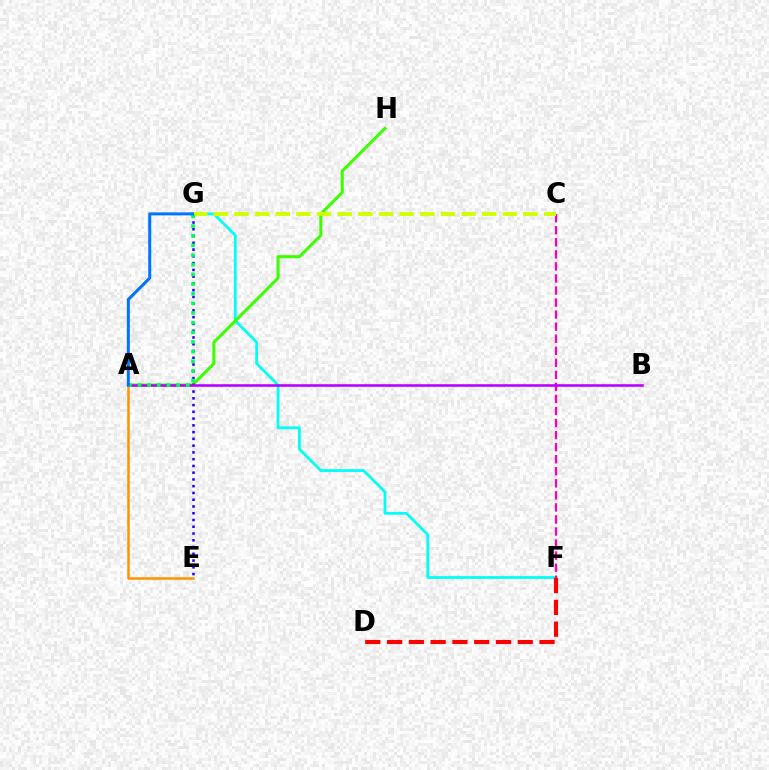{('F', 'G'): [{'color': '#00fff6', 'line_style': 'solid', 'thickness': 2.0}], ('D', 'F'): [{'color': '#ff0000', 'line_style': 'dashed', 'thickness': 2.96}], ('A', 'H'): [{'color': '#3dff00', 'line_style': 'solid', 'thickness': 2.18}], ('C', 'F'): [{'color': '#ff00ac', 'line_style': 'dashed', 'thickness': 1.64}], ('E', 'G'): [{'color': '#2500ff', 'line_style': 'dotted', 'thickness': 1.84}], ('A', 'E'): [{'color': '#ff9400', 'line_style': 'solid', 'thickness': 1.82}], ('A', 'B'): [{'color': '#b900ff', 'line_style': 'solid', 'thickness': 1.85}], ('C', 'G'): [{'color': '#d1ff00', 'line_style': 'dashed', 'thickness': 2.8}], ('A', 'G'): [{'color': '#00ff5c', 'line_style': 'dotted', 'thickness': 2.62}, {'color': '#0074ff', 'line_style': 'solid', 'thickness': 2.16}]}